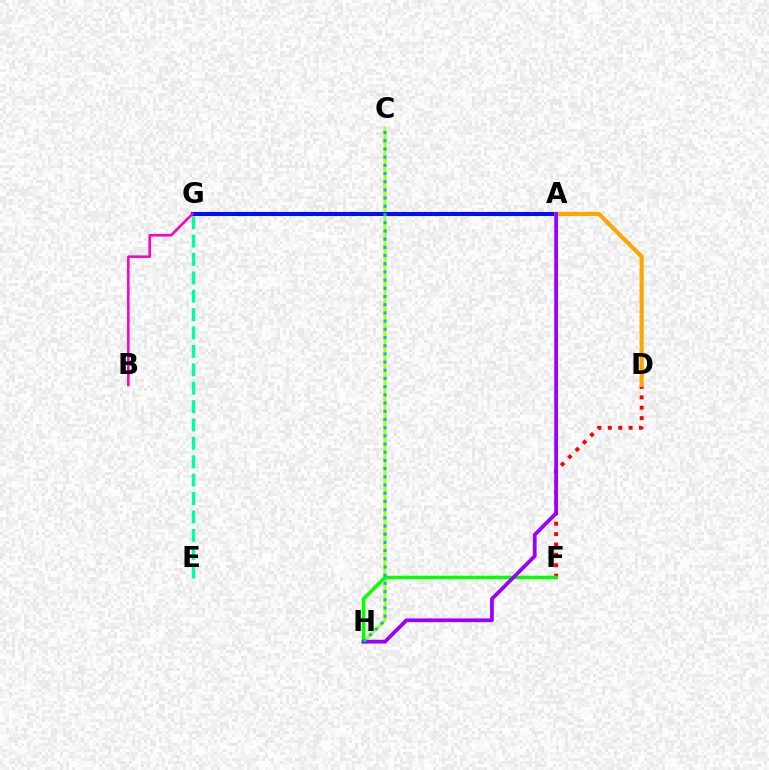{('D', 'F'): [{'color': '#ff0000', 'line_style': 'dotted', 'thickness': 2.82}], ('C', 'H'): [{'color': '#b3ff00', 'line_style': 'solid', 'thickness': 2.24}, {'color': '#00b5ff', 'line_style': 'dotted', 'thickness': 2.23}], ('E', 'G'): [{'color': '#00ff9d', 'line_style': 'dashed', 'thickness': 2.5}], ('A', 'G'): [{'color': '#0010ff', 'line_style': 'solid', 'thickness': 2.92}], ('B', 'G'): [{'color': '#ff00bd', 'line_style': 'solid', 'thickness': 1.84}], ('A', 'D'): [{'color': '#ffa500', 'line_style': 'solid', 'thickness': 2.97}], ('F', 'H'): [{'color': '#08ff00', 'line_style': 'solid', 'thickness': 2.54}], ('A', 'H'): [{'color': '#9b00ff', 'line_style': 'solid', 'thickness': 2.71}]}